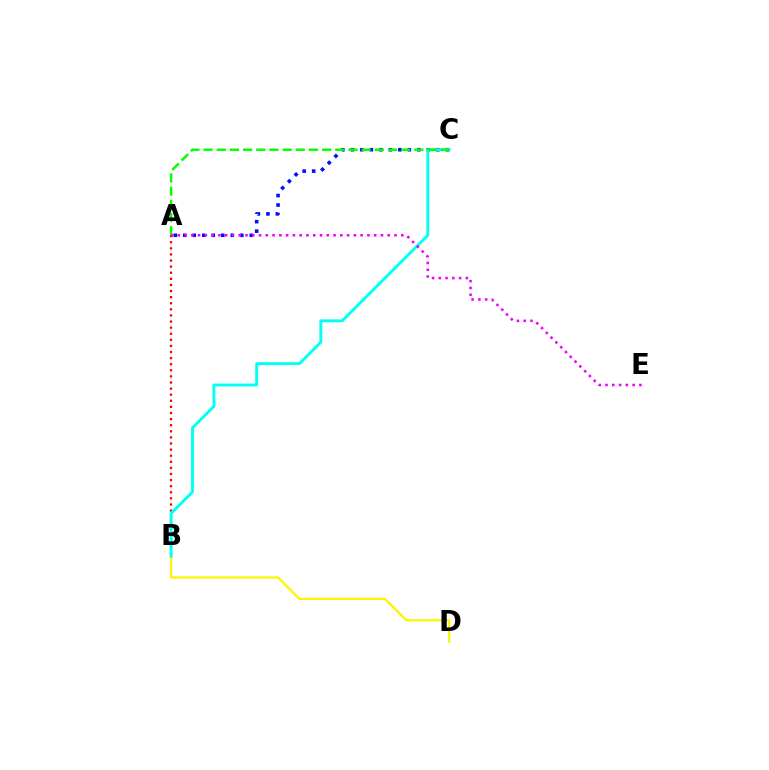{('A', 'B'): [{'color': '#ff0000', 'line_style': 'dotted', 'thickness': 1.66}], ('A', 'C'): [{'color': '#0010ff', 'line_style': 'dotted', 'thickness': 2.58}, {'color': '#08ff00', 'line_style': 'dashed', 'thickness': 1.79}], ('B', 'D'): [{'color': '#fcf500', 'line_style': 'solid', 'thickness': 1.63}], ('B', 'C'): [{'color': '#00fff6', 'line_style': 'solid', 'thickness': 2.08}], ('A', 'E'): [{'color': '#ee00ff', 'line_style': 'dotted', 'thickness': 1.84}]}